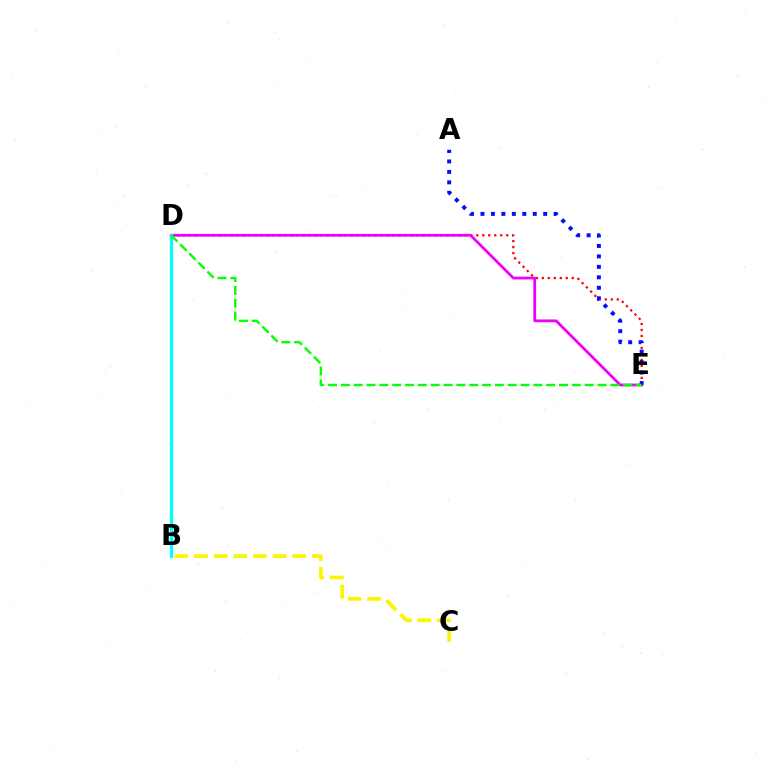{('D', 'E'): [{'color': '#ff0000', 'line_style': 'dotted', 'thickness': 1.63}, {'color': '#ee00ff', 'line_style': 'solid', 'thickness': 2.0}, {'color': '#08ff00', 'line_style': 'dashed', 'thickness': 1.74}], ('B', 'C'): [{'color': '#fcf500', 'line_style': 'dashed', 'thickness': 2.67}], ('B', 'D'): [{'color': '#00fff6', 'line_style': 'solid', 'thickness': 2.36}], ('A', 'E'): [{'color': '#0010ff', 'line_style': 'dotted', 'thickness': 2.84}]}